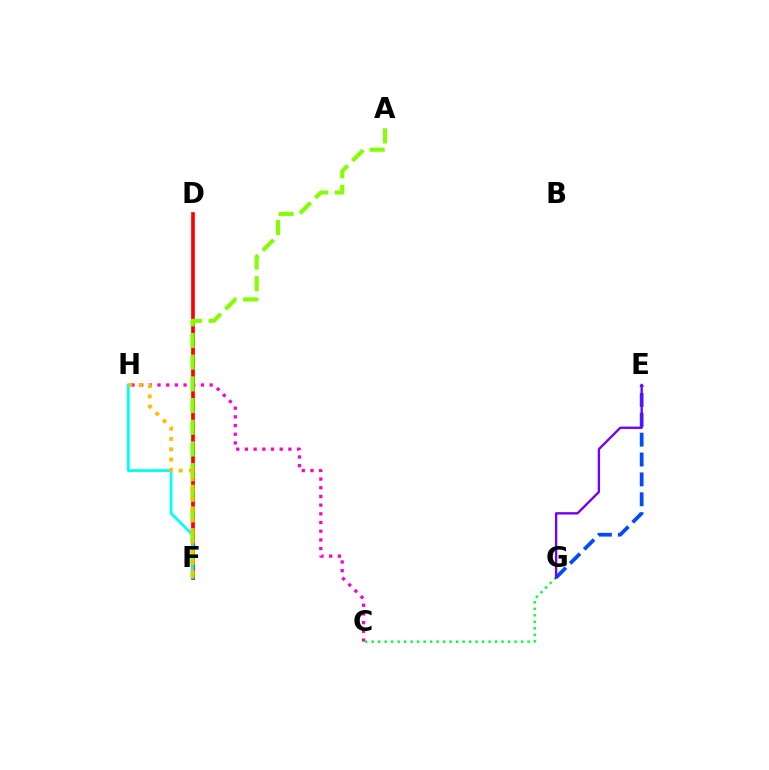{('C', 'G'): [{'color': '#00ff39', 'line_style': 'dotted', 'thickness': 1.76}], ('D', 'F'): [{'color': '#ff0000', 'line_style': 'solid', 'thickness': 2.64}], ('C', 'H'): [{'color': '#ff00cf', 'line_style': 'dotted', 'thickness': 2.36}], ('F', 'H'): [{'color': '#00fff6', 'line_style': 'solid', 'thickness': 2.0}, {'color': '#ffbd00', 'line_style': 'dotted', 'thickness': 2.79}], ('E', 'G'): [{'color': '#004bff', 'line_style': 'dashed', 'thickness': 2.7}, {'color': '#7200ff', 'line_style': 'solid', 'thickness': 1.7}], ('A', 'F'): [{'color': '#84ff00', 'line_style': 'dashed', 'thickness': 2.95}]}